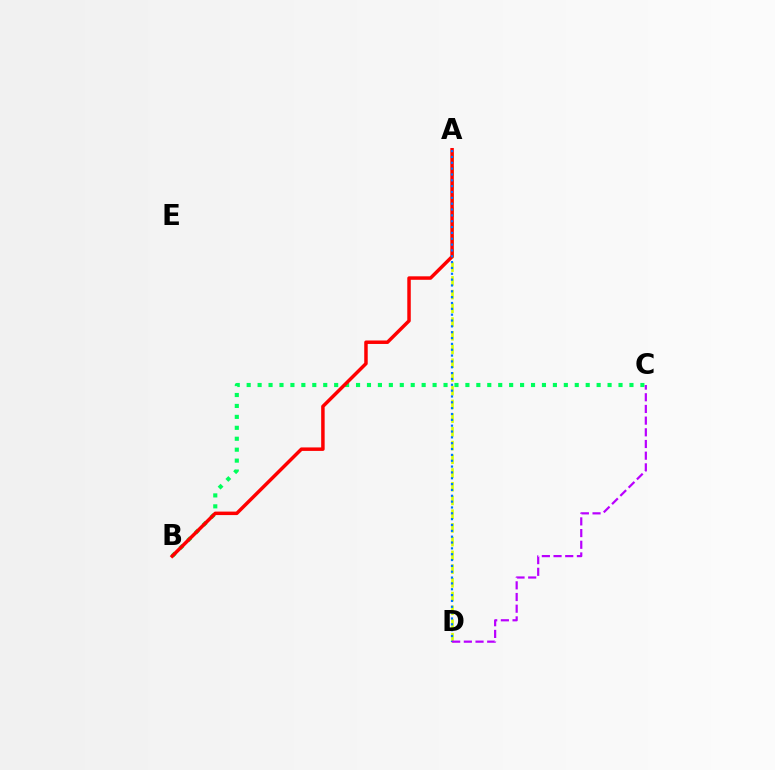{('A', 'D'): [{'color': '#d1ff00', 'line_style': 'dashed', 'thickness': 1.86}, {'color': '#0074ff', 'line_style': 'dotted', 'thickness': 1.59}], ('B', 'C'): [{'color': '#00ff5c', 'line_style': 'dotted', 'thickness': 2.97}], ('A', 'B'): [{'color': '#ff0000', 'line_style': 'solid', 'thickness': 2.5}], ('C', 'D'): [{'color': '#b900ff', 'line_style': 'dashed', 'thickness': 1.59}]}